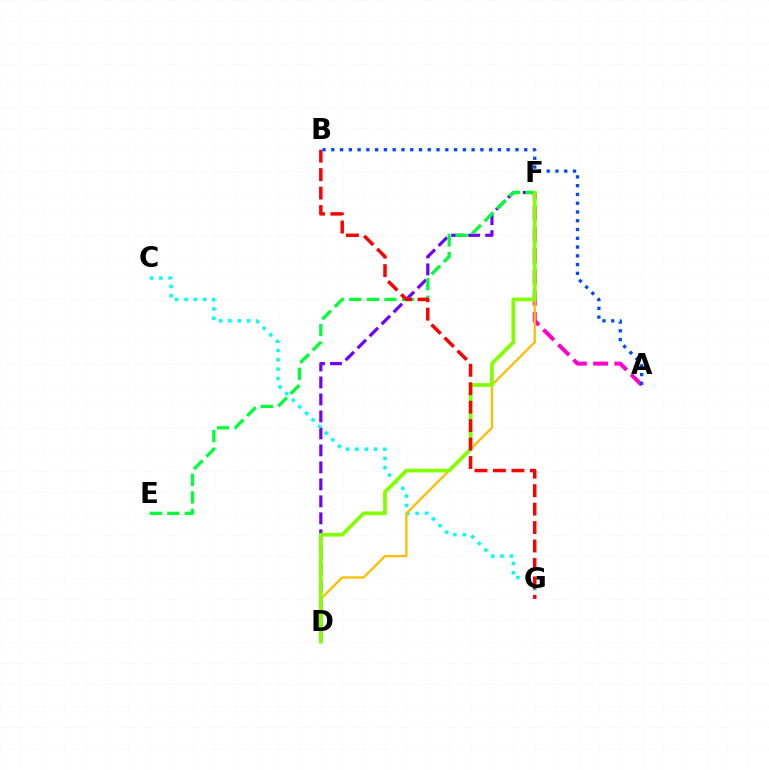{('D', 'F'): [{'color': '#7200ff', 'line_style': 'dashed', 'thickness': 2.31}, {'color': '#ffbd00', 'line_style': 'solid', 'thickness': 1.63}, {'color': '#84ff00', 'line_style': 'solid', 'thickness': 2.7}], ('E', 'F'): [{'color': '#00ff39', 'line_style': 'dashed', 'thickness': 2.38}], ('A', 'F'): [{'color': '#ff00cf', 'line_style': 'dashed', 'thickness': 2.89}], ('C', 'G'): [{'color': '#00fff6', 'line_style': 'dotted', 'thickness': 2.53}], ('B', 'G'): [{'color': '#ff0000', 'line_style': 'dashed', 'thickness': 2.51}], ('A', 'B'): [{'color': '#004bff', 'line_style': 'dotted', 'thickness': 2.38}]}